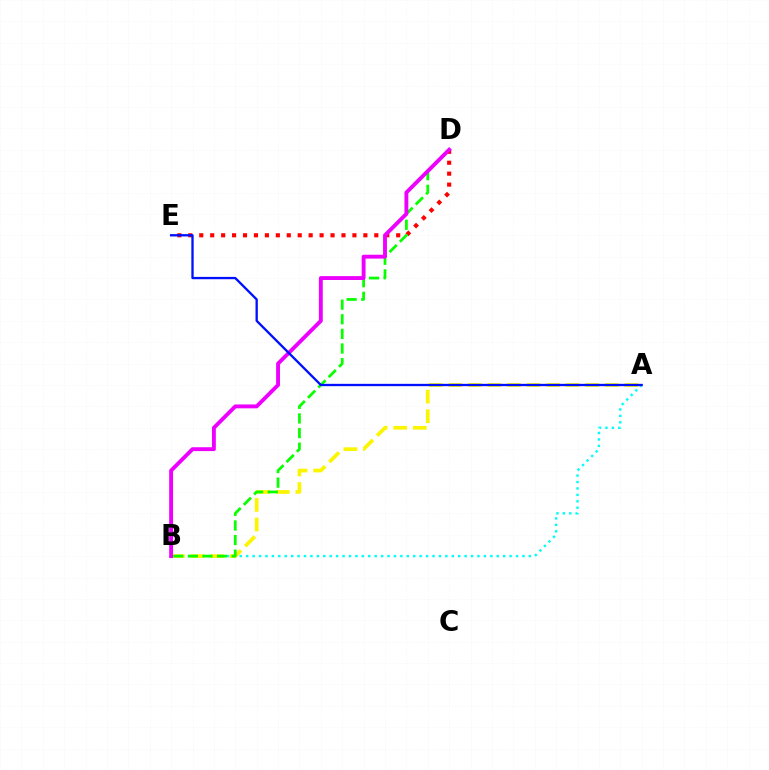{('A', 'B'): [{'color': '#00fff6', 'line_style': 'dotted', 'thickness': 1.75}, {'color': '#fcf500', 'line_style': 'dashed', 'thickness': 2.66}], ('D', 'E'): [{'color': '#ff0000', 'line_style': 'dotted', 'thickness': 2.97}], ('B', 'D'): [{'color': '#08ff00', 'line_style': 'dashed', 'thickness': 1.99}, {'color': '#ee00ff', 'line_style': 'solid', 'thickness': 2.79}], ('A', 'E'): [{'color': '#0010ff', 'line_style': 'solid', 'thickness': 1.67}]}